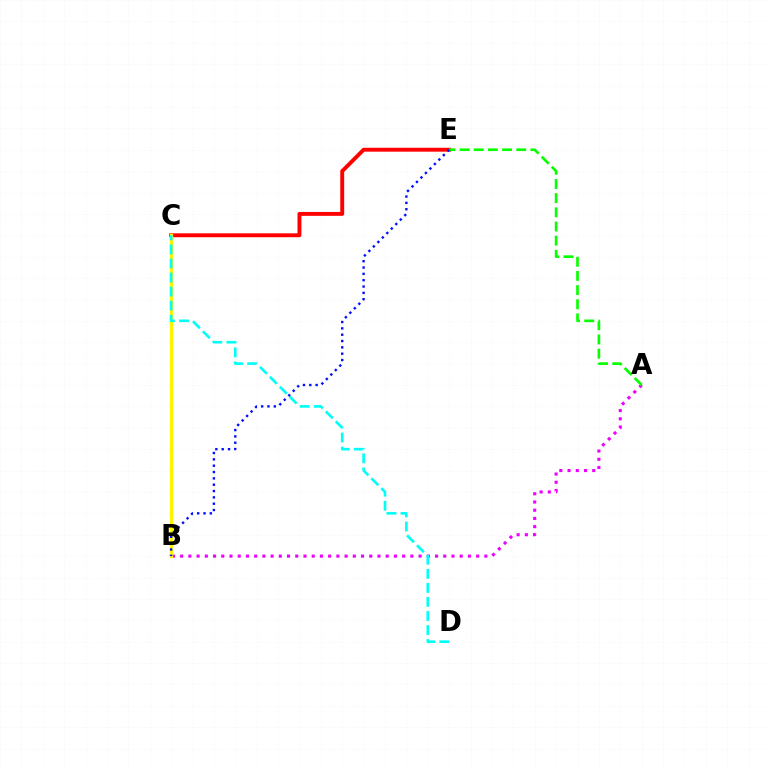{('C', 'E'): [{'color': '#ff0000', 'line_style': 'solid', 'thickness': 2.82}], ('A', 'B'): [{'color': '#ee00ff', 'line_style': 'dotted', 'thickness': 2.23}], ('B', 'C'): [{'color': '#fcf500', 'line_style': 'solid', 'thickness': 2.42}], ('C', 'D'): [{'color': '#00fff6', 'line_style': 'dashed', 'thickness': 1.91}], ('A', 'E'): [{'color': '#08ff00', 'line_style': 'dashed', 'thickness': 1.92}], ('B', 'E'): [{'color': '#0010ff', 'line_style': 'dotted', 'thickness': 1.72}]}